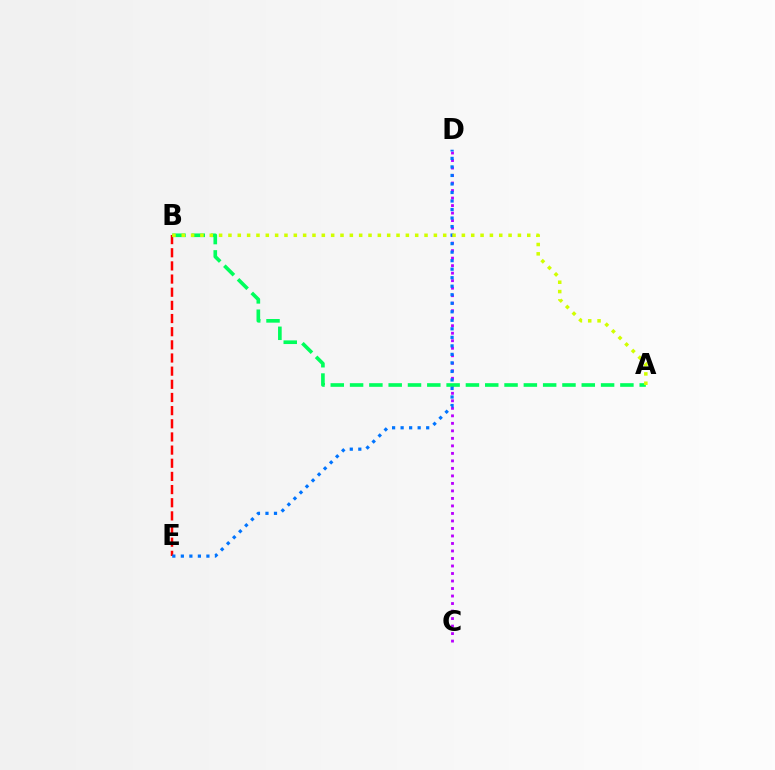{('B', 'E'): [{'color': '#ff0000', 'line_style': 'dashed', 'thickness': 1.79}], ('C', 'D'): [{'color': '#b900ff', 'line_style': 'dotted', 'thickness': 2.04}], ('A', 'B'): [{'color': '#00ff5c', 'line_style': 'dashed', 'thickness': 2.62}, {'color': '#d1ff00', 'line_style': 'dotted', 'thickness': 2.54}], ('D', 'E'): [{'color': '#0074ff', 'line_style': 'dotted', 'thickness': 2.32}]}